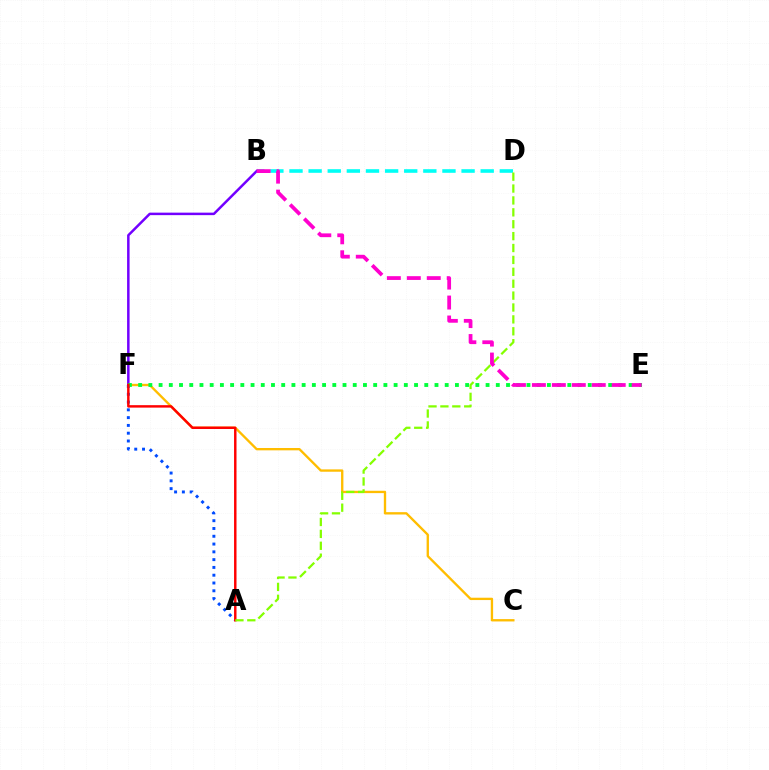{('C', 'F'): [{'color': '#ffbd00', 'line_style': 'solid', 'thickness': 1.69}], ('A', 'F'): [{'color': '#004bff', 'line_style': 'dotted', 'thickness': 2.12}, {'color': '#ff0000', 'line_style': 'solid', 'thickness': 1.76}], ('B', 'D'): [{'color': '#00fff6', 'line_style': 'dashed', 'thickness': 2.6}], ('B', 'F'): [{'color': '#7200ff', 'line_style': 'solid', 'thickness': 1.8}], ('E', 'F'): [{'color': '#00ff39', 'line_style': 'dotted', 'thickness': 2.78}], ('A', 'D'): [{'color': '#84ff00', 'line_style': 'dashed', 'thickness': 1.62}], ('B', 'E'): [{'color': '#ff00cf', 'line_style': 'dashed', 'thickness': 2.71}]}